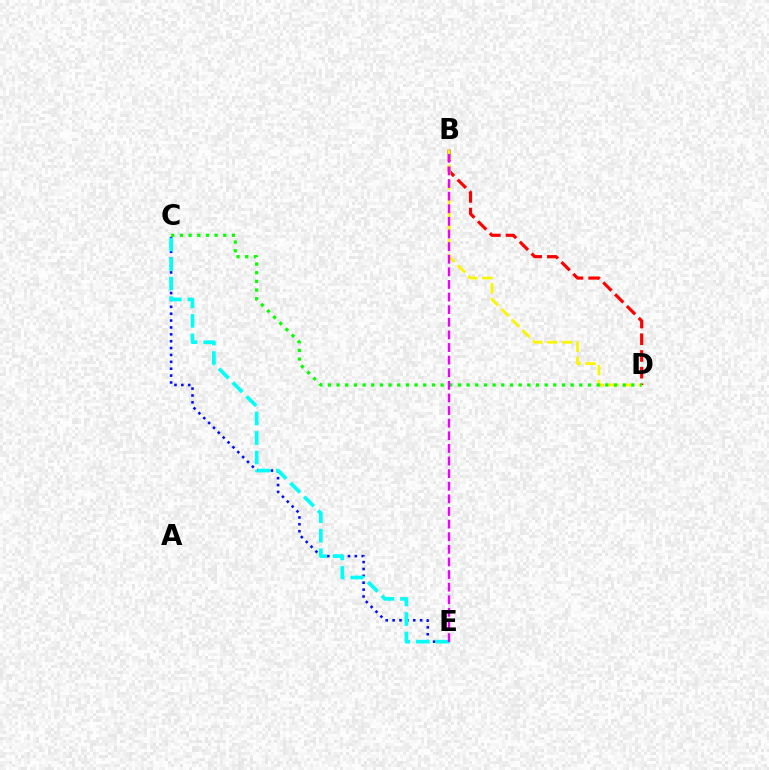{('C', 'E'): [{'color': '#0010ff', 'line_style': 'dotted', 'thickness': 1.87}, {'color': '#00fff6', 'line_style': 'dashed', 'thickness': 2.65}], ('B', 'D'): [{'color': '#ff0000', 'line_style': 'dashed', 'thickness': 2.27}, {'color': '#fcf500', 'line_style': 'dashed', 'thickness': 2.02}], ('C', 'D'): [{'color': '#08ff00', 'line_style': 'dotted', 'thickness': 2.36}], ('B', 'E'): [{'color': '#ee00ff', 'line_style': 'dashed', 'thickness': 1.71}]}